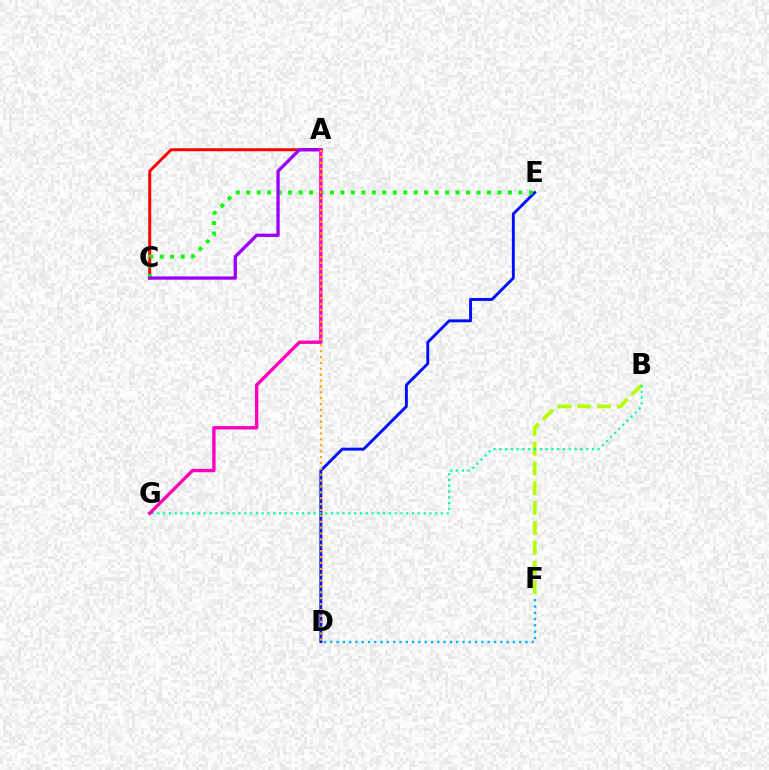{('D', 'E'): [{'color': '#0010ff', 'line_style': 'solid', 'thickness': 2.1}], ('D', 'F'): [{'color': '#00b5ff', 'line_style': 'dotted', 'thickness': 1.71}], ('A', 'C'): [{'color': '#ff0000', 'line_style': 'solid', 'thickness': 2.13}, {'color': '#9b00ff', 'line_style': 'solid', 'thickness': 2.37}], ('C', 'E'): [{'color': '#08ff00', 'line_style': 'dotted', 'thickness': 2.84}], ('B', 'F'): [{'color': '#b3ff00', 'line_style': 'dashed', 'thickness': 2.69}], ('B', 'G'): [{'color': '#00ff9d', 'line_style': 'dotted', 'thickness': 1.57}], ('A', 'G'): [{'color': '#ff00bd', 'line_style': 'solid', 'thickness': 2.41}], ('A', 'D'): [{'color': '#ffa500', 'line_style': 'dotted', 'thickness': 1.6}]}